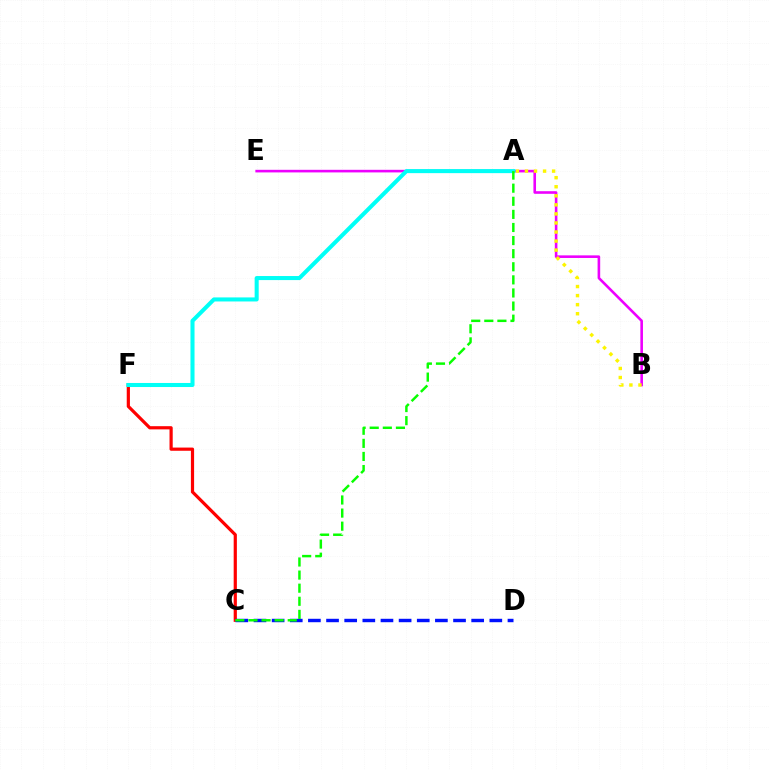{('C', 'F'): [{'color': '#ff0000', 'line_style': 'solid', 'thickness': 2.3}], ('B', 'E'): [{'color': '#ee00ff', 'line_style': 'solid', 'thickness': 1.88}], ('A', 'B'): [{'color': '#fcf500', 'line_style': 'dotted', 'thickness': 2.46}], ('A', 'F'): [{'color': '#00fff6', 'line_style': 'solid', 'thickness': 2.92}], ('C', 'D'): [{'color': '#0010ff', 'line_style': 'dashed', 'thickness': 2.46}], ('A', 'C'): [{'color': '#08ff00', 'line_style': 'dashed', 'thickness': 1.78}]}